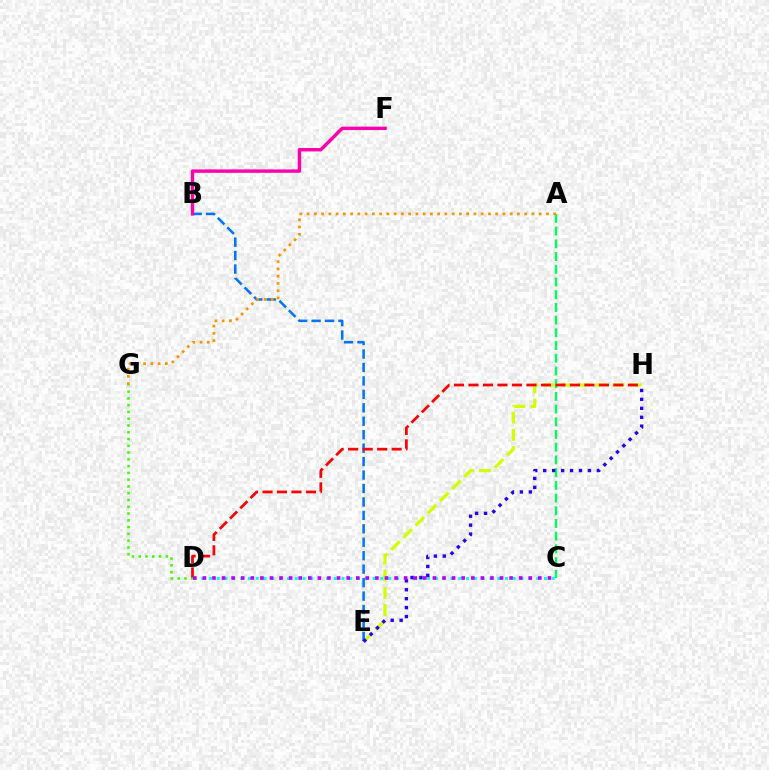{('A', 'C'): [{'color': '#00ff5c', 'line_style': 'dashed', 'thickness': 1.73}], ('C', 'D'): [{'color': '#00fff6', 'line_style': 'dotted', 'thickness': 2.12}, {'color': '#b900ff', 'line_style': 'dotted', 'thickness': 2.6}], ('E', 'H'): [{'color': '#d1ff00', 'line_style': 'dashed', 'thickness': 2.34}, {'color': '#2500ff', 'line_style': 'dotted', 'thickness': 2.43}], ('D', 'G'): [{'color': '#3dff00', 'line_style': 'dotted', 'thickness': 1.84}], ('B', 'E'): [{'color': '#0074ff', 'line_style': 'dashed', 'thickness': 1.83}], ('A', 'G'): [{'color': '#ff9400', 'line_style': 'dotted', 'thickness': 1.97}], ('B', 'F'): [{'color': '#ff00ac', 'line_style': 'solid', 'thickness': 2.46}], ('D', 'H'): [{'color': '#ff0000', 'line_style': 'dashed', 'thickness': 1.97}]}